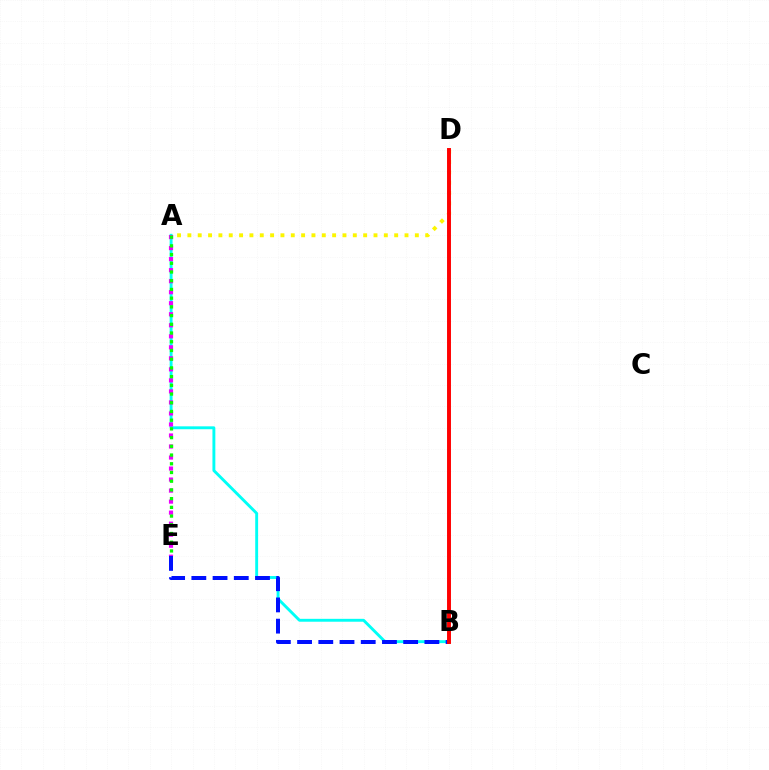{('A', 'B'): [{'color': '#00fff6', 'line_style': 'solid', 'thickness': 2.08}], ('A', 'E'): [{'color': '#ee00ff', 'line_style': 'dotted', 'thickness': 2.99}, {'color': '#08ff00', 'line_style': 'dotted', 'thickness': 2.37}], ('A', 'D'): [{'color': '#fcf500', 'line_style': 'dotted', 'thickness': 2.81}], ('B', 'E'): [{'color': '#0010ff', 'line_style': 'dashed', 'thickness': 2.88}], ('B', 'D'): [{'color': '#ff0000', 'line_style': 'solid', 'thickness': 2.83}]}